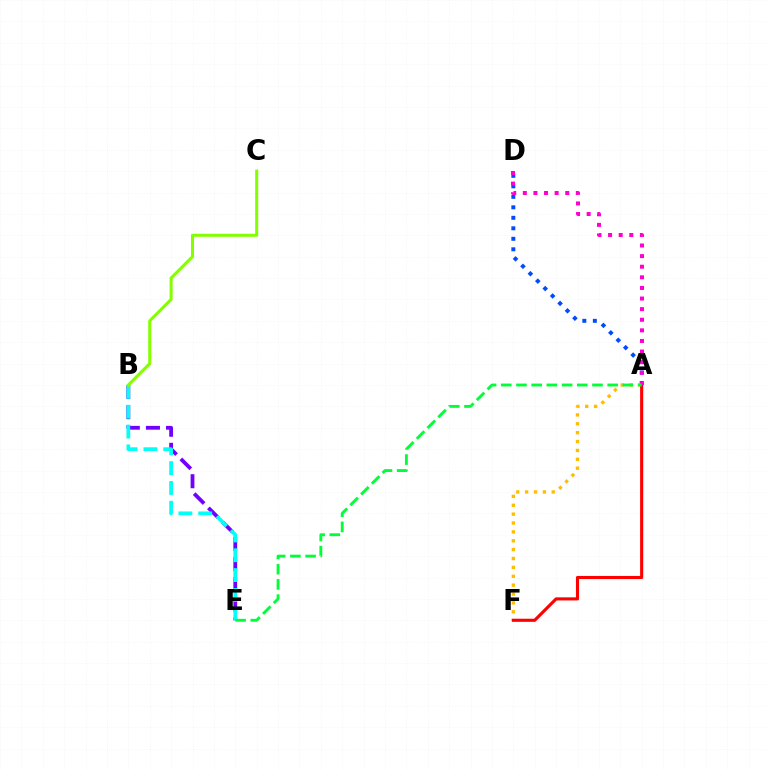{('A', 'D'): [{'color': '#004bff', 'line_style': 'dotted', 'thickness': 2.85}, {'color': '#ff00cf', 'line_style': 'dotted', 'thickness': 2.88}], ('B', 'E'): [{'color': '#7200ff', 'line_style': 'dashed', 'thickness': 2.73}, {'color': '#00fff6', 'line_style': 'dashed', 'thickness': 2.69}], ('A', 'F'): [{'color': '#ffbd00', 'line_style': 'dotted', 'thickness': 2.41}, {'color': '#ff0000', 'line_style': 'solid', 'thickness': 2.23}], ('B', 'C'): [{'color': '#84ff00', 'line_style': 'solid', 'thickness': 2.19}], ('A', 'E'): [{'color': '#00ff39', 'line_style': 'dashed', 'thickness': 2.07}]}